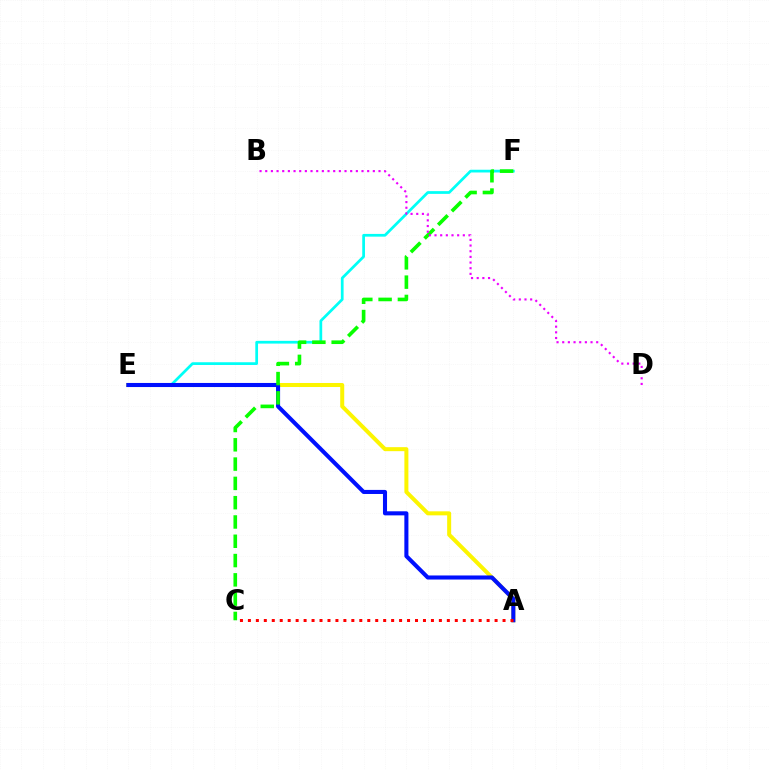{('A', 'E'): [{'color': '#fcf500', 'line_style': 'solid', 'thickness': 2.88}, {'color': '#0010ff', 'line_style': 'solid', 'thickness': 2.93}], ('E', 'F'): [{'color': '#00fff6', 'line_style': 'solid', 'thickness': 1.97}], ('C', 'F'): [{'color': '#08ff00', 'line_style': 'dashed', 'thickness': 2.62}], ('B', 'D'): [{'color': '#ee00ff', 'line_style': 'dotted', 'thickness': 1.54}], ('A', 'C'): [{'color': '#ff0000', 'line_style': 'dotted', 'thickness': 2.16}]}